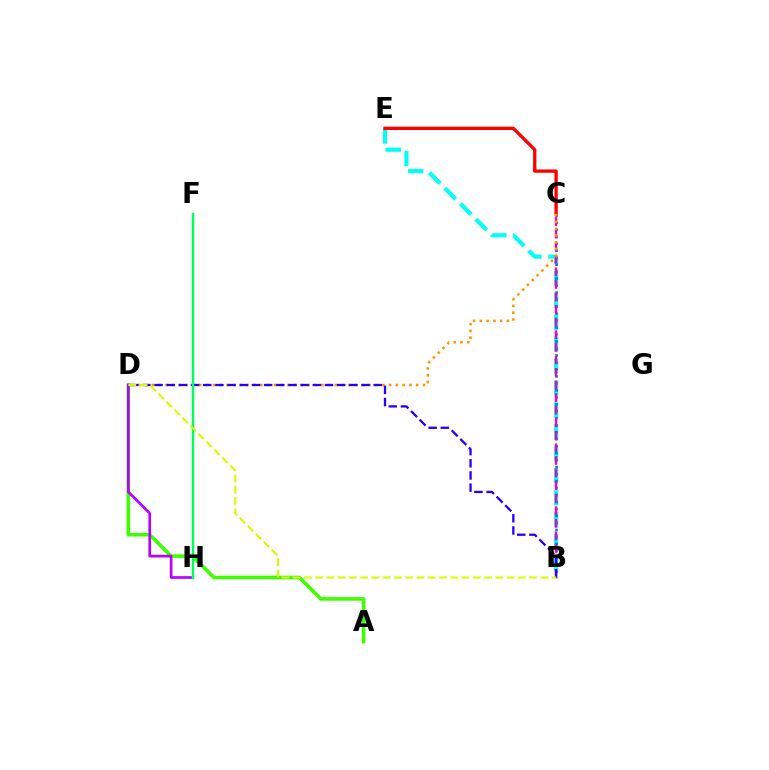{('B', 'E'): [{'color': '#00fff6', 'line_style': 'dashed', 'thickness': 2.98}], ('B', 'C'): [{'color': '#0074ff', 'line_style': 'dotted', 'thickness': 1.9}, {'color': '#ff00ac', 'line_style': 'dashed', 'thickness': 1.71}], ('C', 'E'): [{'color': '#ff0000', 'line_style': 'solid', 'thickness': 2.39}], ('C', 'D'): [{'color': '#ff9400', 'line_style': 'dotted', 'thickness': 1.84}], ('A', 'D'): [{'color': '#3dff00', 'line_style': 'solid', 'thickness': 2.58}], ('D', 'H'): [{'color': '#b900ff', 'line_style': 'solid', 'thickness': 1.94}], ('B', 'D'): [{'color': '#2500ff', 'line_style': 'dashed', 'thickness': 1.65}, {'color': '#d1ff00', 'line_style': 'dashed', 'thickness': 1.53}], ('F', 'H'): [{'color': '#00ff5c', 'line_style': 'solid', 'thickness': 1.78}]}